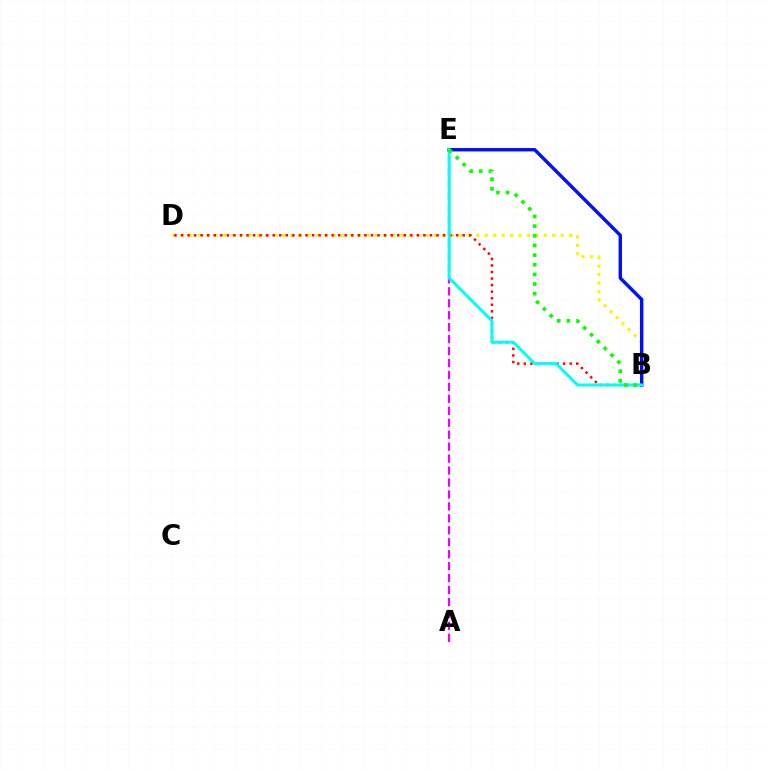{('B', 'D'): [{'color': '#fcf500', 'line_style': 'dotted', 'thickness': 2.29}, {'color': '#ff0000', 'line_style': 'dotted', 'thickness': 1.78}], ('A', 'E'): [{'color': '#ee00ff', 'line_style': 'dashed', 'thickness': 1.62}], ('B', 'E'): [{'color': '#0010ff', 'line_style': 'solid', 'thickness': 2.45}, {'color': '#00fff6', 'line_style': 'solid', 'thickness': 2.16}, {'color': '#08ff00', 'line_style': 'dotted', 'thickness': 2.62}]}